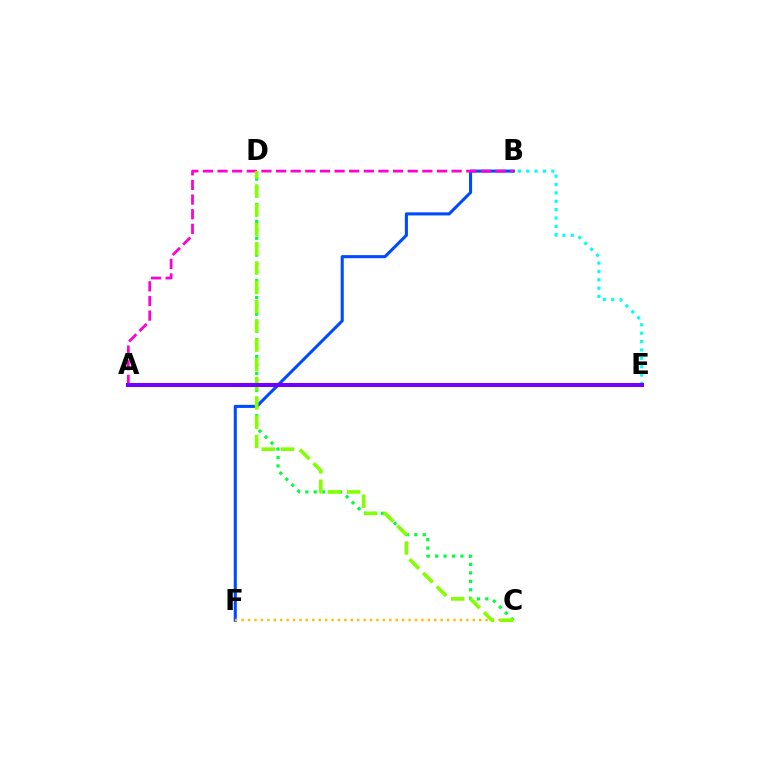{('B', 'F'): [{'color': '#004bff', 'line_style': 'solid', 'thickness': 2.22}], ('C', 'D'): [{'color': '#00ff39', 'line_style': 'dotted', 'thickness': 2.3}, {'color': '#84ff00', 'line_style': 'dashed', 'thickness': 2.62}], ('B', 'E'): [{'color': '#00fff6', 'line_style': 'dotted', 'thickness': 2.27}], ('A', 'B'): [{'color': '#ff00cf', 'line_style': 'dashed', 'thickness': 1.99}], ('A', 'E'): [{'color': '#ff0000', 'line_style': 'dotted', 'thickness': 1.98}, {'color': '#7200ff', 'line_style': 'solid', 'thickness': 2.93}], ('C', 'F'): [{'color': '#ffbd00', 'line_style': 'dotted', 'thickness': 1.74}]}